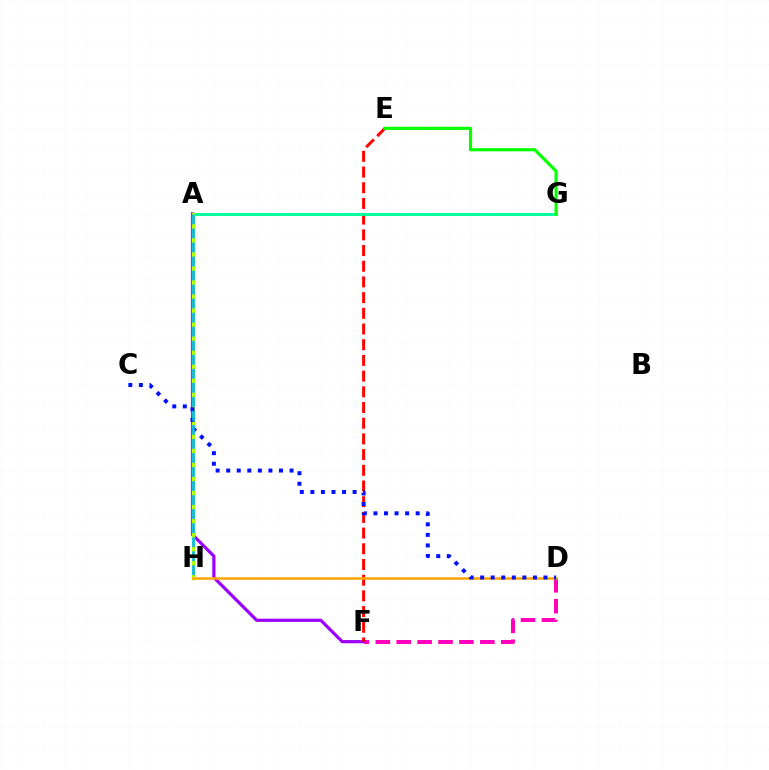{('D', 'F'): [{'color': '#ff00bd', 'line_style': 'dashed', 'thickness': 2.84}], ('A', 'F'): [{'color': '#9b00ff', 'line_style': 'solid', 'thickness': 2.3}], ('E', 'F'): [{'color': '#ff0000', 'line_style': 'dashed', 'thickness': 2.13}], ('A', 'G'): [{'color': '#00ff9d', 'line_style': 'solid', 'thickness': 2.11}], ('A', 'H'): [{'color': '#b3ff00', 'line_style': 'solid', 'thickness': 2.46}, {'color': '#00b5ff', 'line_style': 'dashed', 'thickness': 1.91}], ('D', 'H'): [{'color': '#ffa500', 'line_style': 'solid', 'thickness': 1.81}], ('C', 'D'): [{'color': '#0010ff', 'line_style': 'dotted', 'thickness': 2.87}], ('E', 'G'): [{'color': '#08ff00', 'line_style': 'solid', 'thickness': 2.3}]}